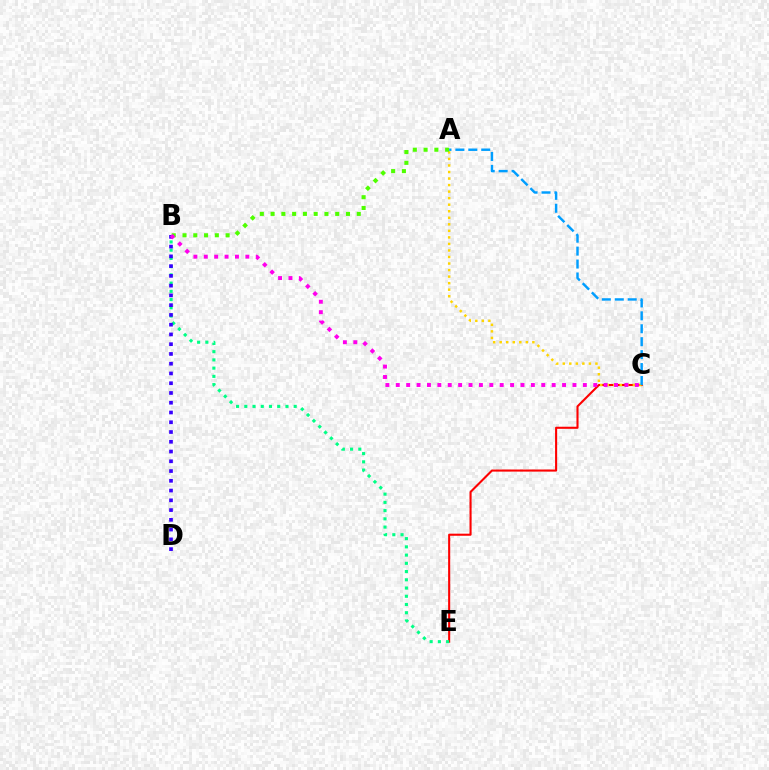{('C', 'E'): [{'color': '#ff0000', 'line_style': 'solid', 'thickness': 1.51}], ('A', 'C'): [{'color': '#ffd500', 'line_style': 'dotted', 'thickness': 1.78}, {'color': '#009eff', 'line_style': 'dashed', 'thickness': 1.76}], ('B', 'E'): [{'color': '#00ff86', 'line_style': 'dotted', 'thickness': 2.24}], ('A', 'B'): [{'color': '#4fff00', 'line_style': 'dotted', 'thickness': 2.93}], ('B', 'D'): [{'color': '#3700ff', 'line_style': 'dotted', 'thickness': 2.65}], ('B', 'C'): [{'color': '#ff00ed', 'line_style': 'dotted', 'thickness': 2.82}]}